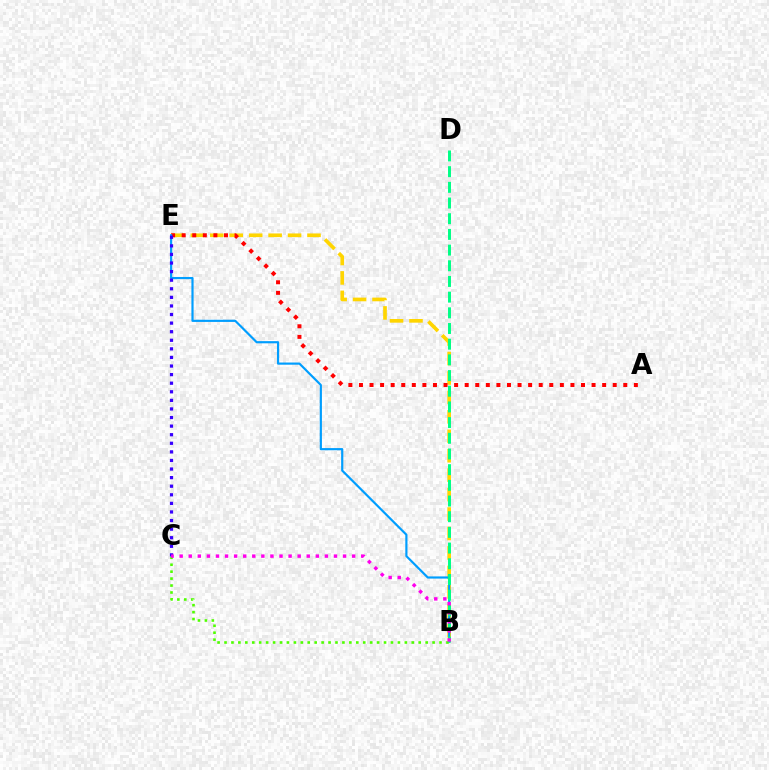{('B', 'E'): [{'color': '#ffd500', 'line_style': 'dashed', 'thickness': 2.64}, {'color': '#009eff', 'line_style': 'solid', 'thickness': 1.57}], ('A', 'E'): [{'color': '#ff0000', 'line_style': 'dotted', 'thickness': 2.87}], ('B', 'C'): [{'color': '#4fff00', 'line_style': 'dotted', 'thickness': 1.88}, {'color': '#ff00ed', 'line_style': 'dotted', 'thickness': 2.47}], ('C', 'E'): [{'color': '#3700ff', 'line_style': 'dotted', 'thickness': 2.33}], ('B', 'D'): [{'color': '#00ff86', 'line_style': 'dashed', 'thickness': 2.13}]}